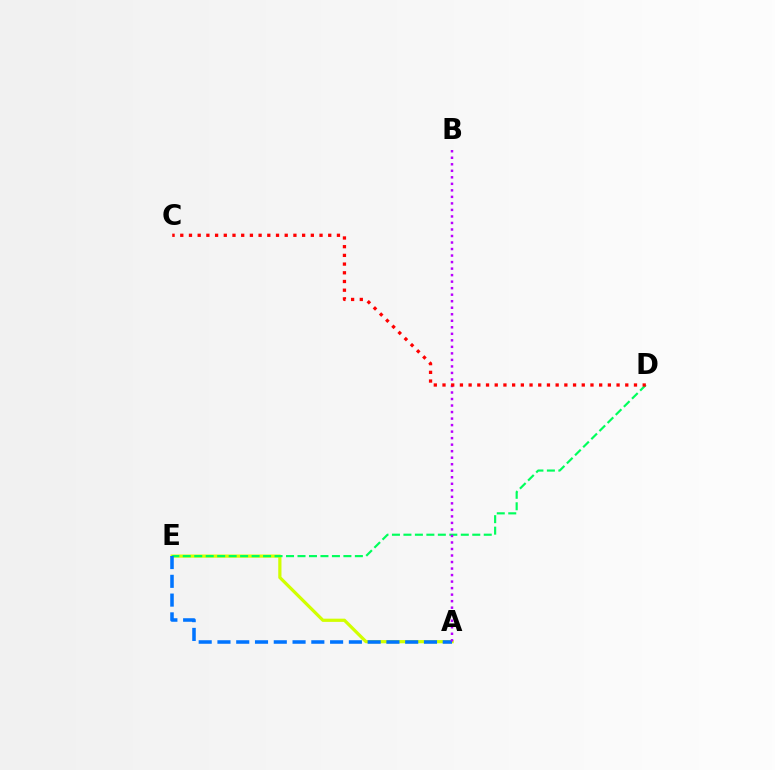{('A', 'E'): [{'color': '#d1ff00', 'line_style': 'solid', 'thickness': 2.31}, {'color': '#0074ff', 'line_style': 'dashed', 'thickness': 2.55}], ('D', 'E'): [{'color': '#00ff5c', 'line_style': 'dashed', 'thickness': 1.56}], ('A', 'B'): [{'color': '#b900ff', 'line_style': 'dotted', 'thickness': 1.77}], ('C', 'D'): [{'color': '#ff0000', 'line_style': 'dotted', 'thickness': 2.36}]}